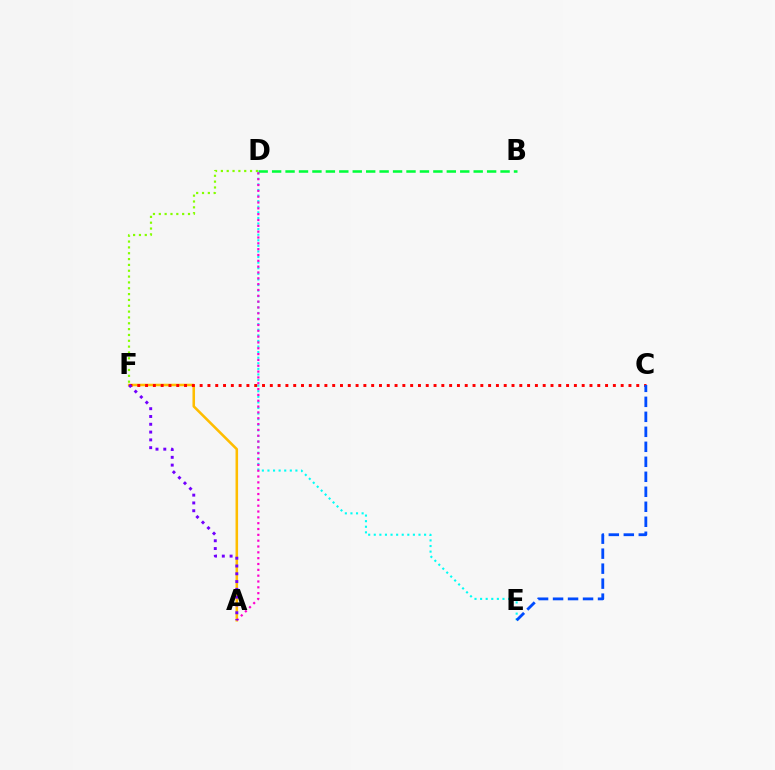{('D', 'E'): [{'color': '#00fff6', 'line_style': 'dotted', 'thickness': 1.52}], ('A', 'F'): [{'color': '#ffbd00', 'line_style': 'solid', 'thickness': 1.84}, {'color': '#7200ff', 'line_style': 'dotted', 'thickness': 2.12}], ('B', 'D'): [{'color': '#00ff39', 'line_style': 'dashed', 'thickness': 1.83}], ('D', 'F'): [{'color': '#84ff00', 'line_style': 'dotted', 'thickness': 1.59}], ('A', 'D'): [{'color': '#ff00cf', 'line_style': 'dotted', 'thickness': 1.58}], ('C', 'F'): [{'color': '#ff0000', 'line_style': 'dotted', 'thickness': 2.12}], ('C', 'E'): [{'color': '#004bff', 'line_style': 'dashed', 'thickness': 2.04}]}